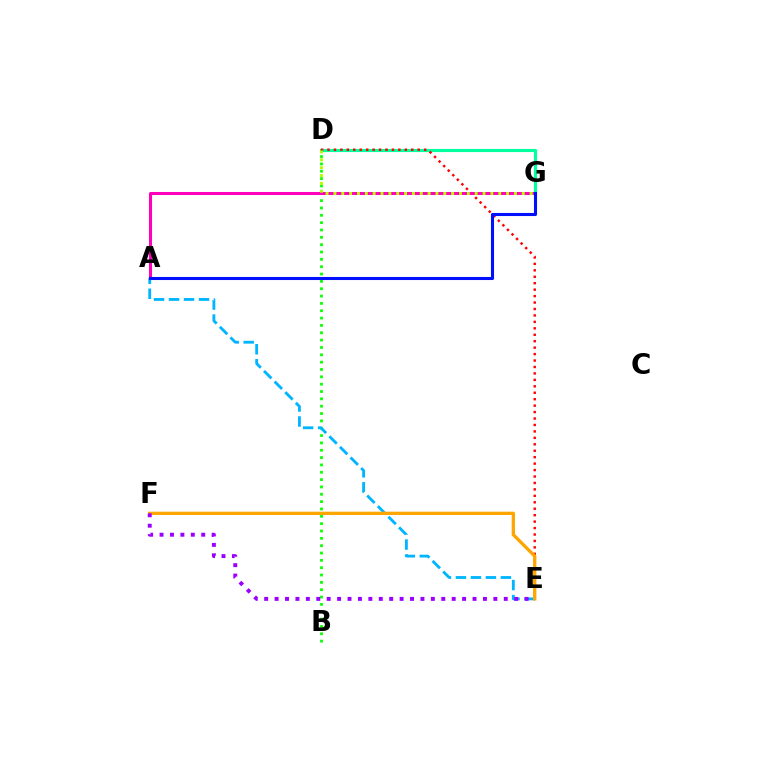{('B', 'D'): [{'color': '#08ff00', 'line_style': 'dotted', 'thickness': 1.99}], ('D', 'G'): [{'color': '#00ff9d', 'line_style': 'solid', 'thickness': 2.26}, {'color': '#b3ff00', 'line_style': 'dotted', 'thickness': 2.13}], ('D', 'E'): [{'color': '#ff0000', 'line_style': 'dotted', 'thickness': 1.75}], ('A', 'G'): [{'color': '#ff00bd', 'line_style': 'solid', 'thickness': 2.19}, {'color': '#0010ff', 'line_style': 'solid', 'thickness': 2.21}], ('A', 'E'): [{'color': '#00b5ff', 'line_style': 'dashed', 'thickness': 2.04}], ('E', 'F'): [{'color': '#ffa500', 'line_style': 'solid', 'thickness': 2.38}, {'color': '#9b00ff', 'line_style': 'dotted', 'thickness': 2.83}]}